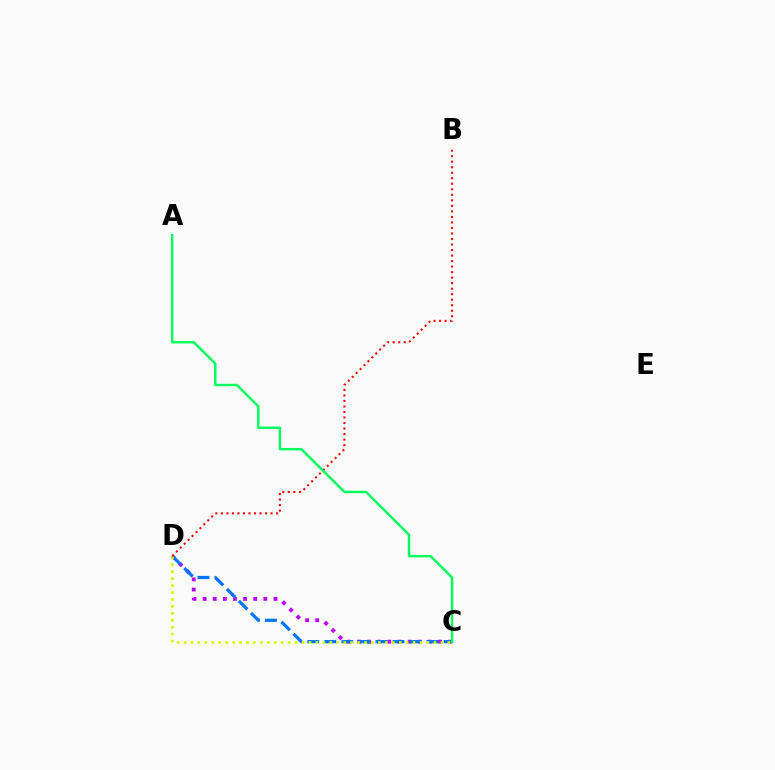{('C', 'D'): [{'color': '#b900ff', 'line_style': 'dotted', 'thickness': 2.75}, {'color': '#0074ff', 'line_style': 'dashed', 'thickness': 2.31}, {'color': '#d1ff00', 'line_style': 'dotted', 'thickness': 1.89}], ('B', 'D'): [{'color': '#ff0000', 'line_style': 'dotted', 'thickness': 1.5}], ('A', 'C'): [{'color': '#00ff5c', 'line_style': 'solid', 'thickness': 1.76}]}